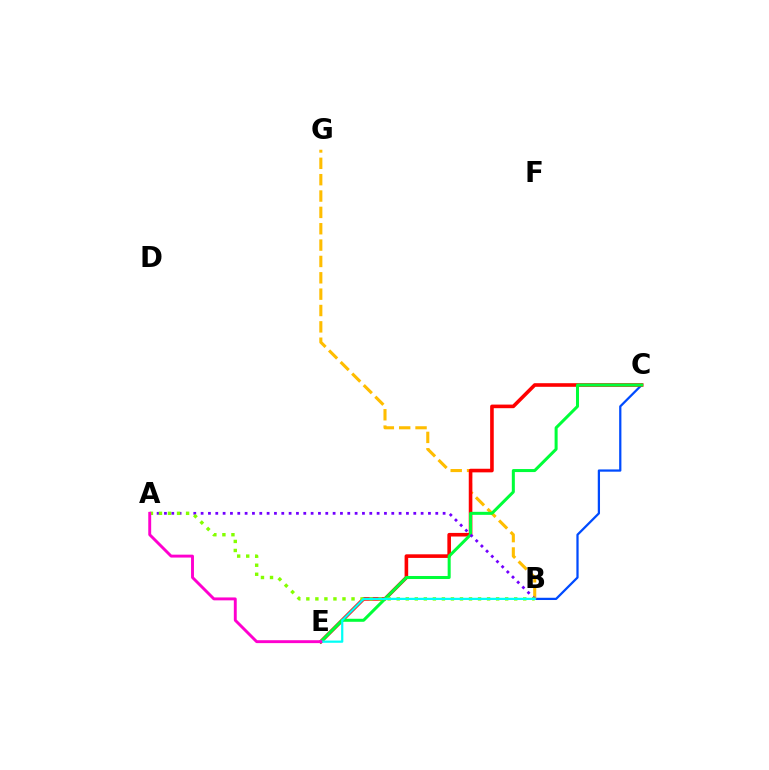{('B', 'C'): [{'color': '#004bff', 'line_style': 'solid', 'thickness': 1.62}], ('B', 'G'): [{'color': '#ffbd00', 'line_style': 'dashed', 'thickness': 2.22}], ('C', 'E'): [{'color': '#ff0000', 'line_style': 'solid', 'thickness': 2.6}, {'color': '#00ff39', 'line_style': 'solid', 'thickness': 2.18}], ('A', 'B'): [{'color': '#7200ff', 'line_style': 'dotted', 'thickness': 1.99}, {'color': '#84ff00', 'line_style': 'dotted', 'thickness': 2.46}], ('B', 'E'): [{'color': '#00fff6', 'line_style': 'solid', 'thickness': 1.61}], ('A', 'E'): [{'color': '#ff00cf', 'line_style': 'solid', 'thickness': 2.09}]}